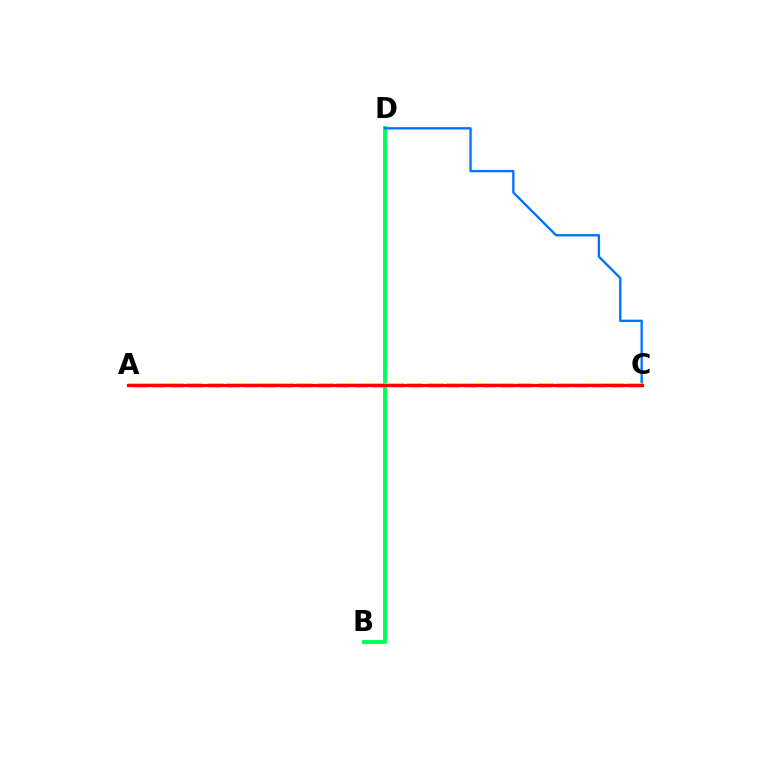{('A', 'C'): [{'color': '#b900ff', 'line_style': 'dashed', 'thickness': 2.49}, {'color': '#d1ff00', 'line_style': 'dashed', 'thickness': 2.99}, {'color': '#ff0000', 'line_style': 'solid', 'thickness': 2.31}], ('B', 'D'): [{'color': '#00ff5c', 'line_style': 'solid', 'thickness': 2.8}], ('C', 'D'): [{'color': '#0074ff', 'line_style': 'solid', 'thickness': 1.69}]}